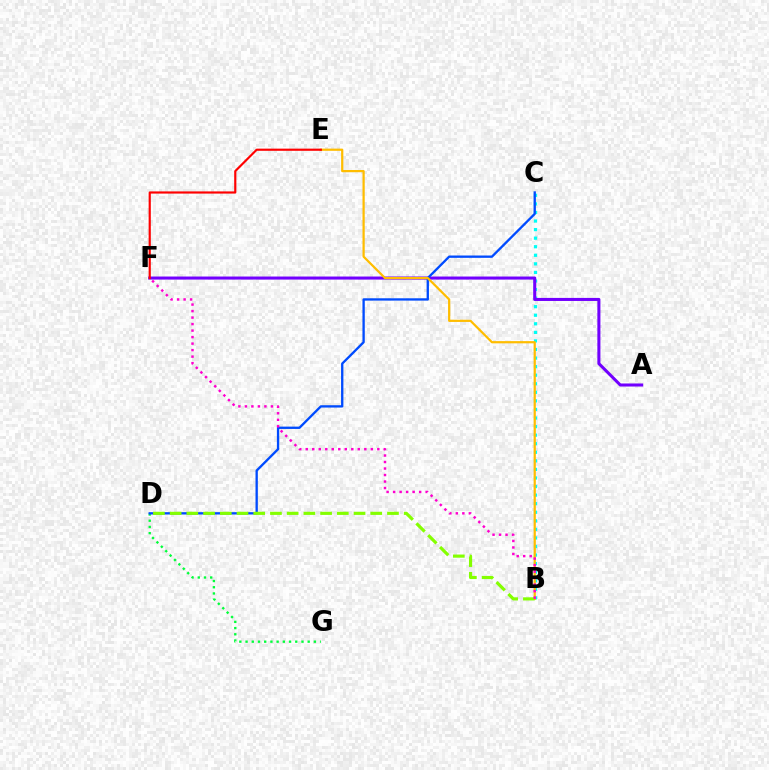{('D', 'G'): [{'color': '#00ff39', 'line_style': 'dotted', 'thickness': 1.69}], ('B', 'C'): [{'color': '#00fff6', 'line_style': 'dotted', 'thickness': 2.33}], ('A', 'F'): [{'color': '#7200ff', 'line_style': 'solid', 'thickness': 2.2}], ('C', 'D'): [{'color': '#004bff', 'line_style': 'solid', 'thickness': 1.68}], ('B', 'E'): [{'color': '#ffbd00', 'line_style': 'solid', 'thickness': 1.6}], ('E', 'F'): [{'color': '#ff0000', 'line_style': 'solid', 'thickness': 1.57}], ('B', 'D'): [{'color': '#84ff00', 'line_style': 'dashed', 'thickness': 2.27}], ('B', 'F'): [{'color': '#ff00cf', 'line_style': 'dotted', 'thickness': 1.77}]}